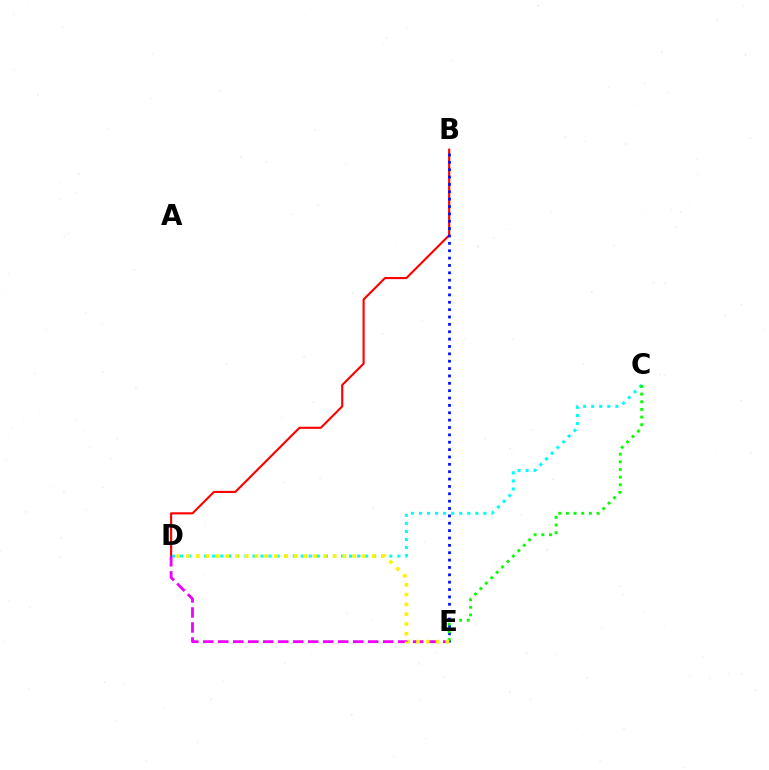{('B', 'D'): [{'color': '#ff0000', 'line_style': 'solid', 'thickness': 1.53}], ('B', 'E'): [{'color': '#0010ff', 'line_style': 'dotted', 'thickness': 2.0}], ('C', 'D'): [{'color': '#00fff6', 'line_style': 'dotted', 'thickness': 2.19}], ('C', 'E'): [{'color': '#08ff00', 'line_style': 'dotted', 'thickness': 2.08}], ('D', 'E'): [{'color': '#ee00ff', 'line_style': 'dashed', 'thickness': 2.04}, {'color': '#fcf500', 'line_style': 'dotted', 'thickness': 2.66}]}